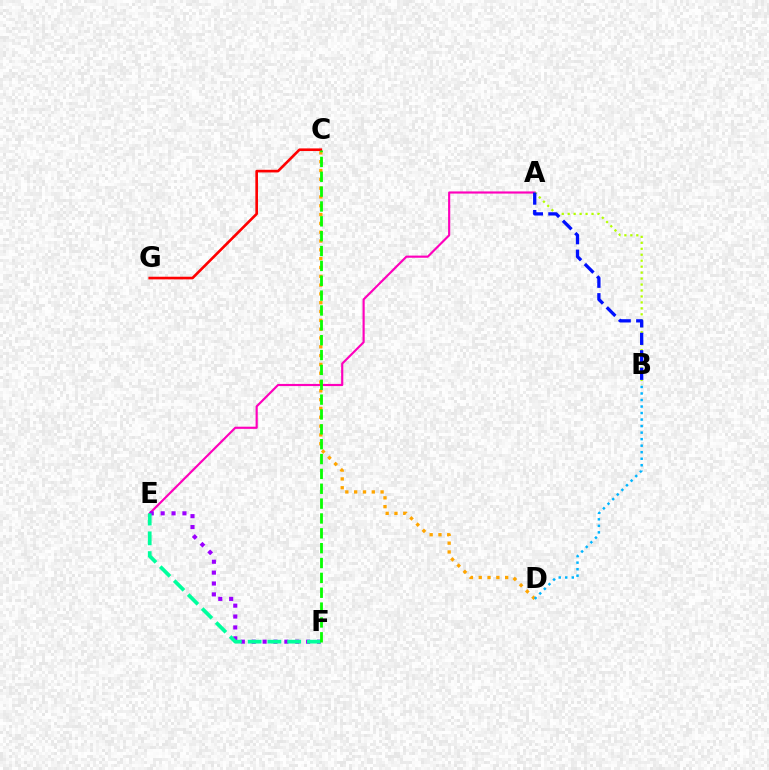{('C', 'G'): [{'color': '#ff0000', 'line_style': 'solid', 'thickness': 1.9}], ('A', 'E'): [{'color': '#ff00bd', 'line_style': 'solid', 'thickness': 1.55}], ('E', 'F'): [{'color': '#9b00ff', 'line_style': 'dotted', 'thickness': 2.96}, {'color': '#00ff9d', 'line_style': 'dashed', 'thickness': 2.69}], ('C', 'D'): [{'color': '#ffa500', 'line_style': 'dotted', 'thickness': 2.39}], ('A', 'B'): [{'color': '#b3ff00', 'line_style': 'dotted', 'thickness': 1.62}, {'color': '#0010ff', 'line_style': 'dashed', 'thickness': 2.37}], ('B', 'D'): [{'color': '#00b5ff', 'line_style': 'dotted', 'thickness': 1.77}], ('C', 'F'): [{'color': '#08ff00', 'line_style': 'dashed', 'thickness': 2.02}]}